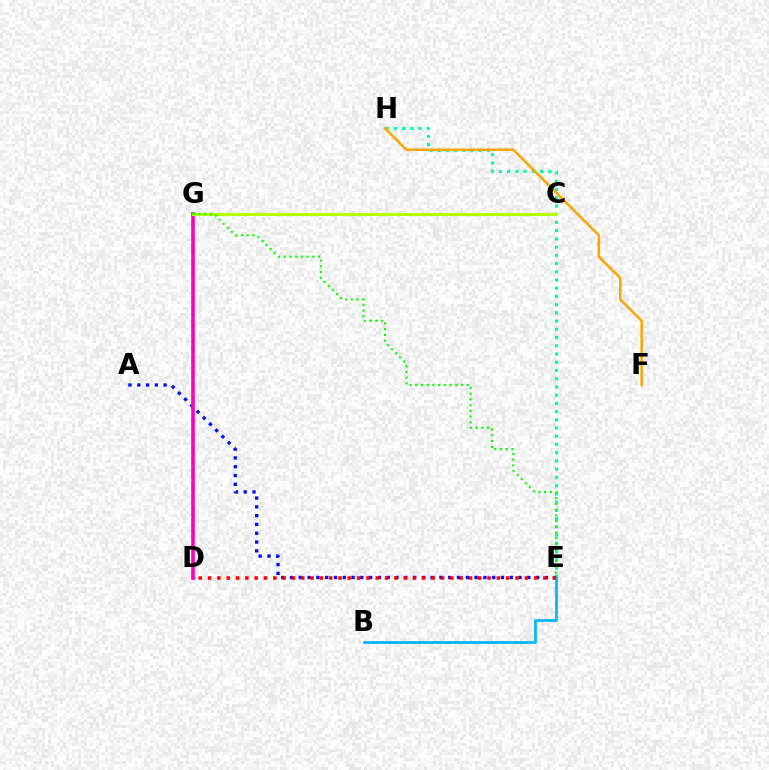{('E', 'H'): [{'color': '#00ff9d', 'line_style': 'dotted', 'thickness': 2.24}], ('A', 'E'): [{'color': '#0010ff', 'line_style': 'dotted', 'thickness': 2.39}], ('D', 'G'): [{'color': '#9b00ff', 'line_style': 'dashed', 'thickness': 1.69}, {'color': '#ff00bd', 'line_style': 'solid', 'thickness': 2.55}], ('B', 'E'): [{'color': '#00b5ff', 'line_style': 'solid', 'thickness': 1.95}], ('C', 'G'): [{'color': '#b3ff00', 'line_style': 'solid', 'thickness': 2.23}], ('F', 'H'): [{'color': '#ffa500', 'line_style': 'solid', 'thickness': 1.8}], ('D', 'E'): [{'color': '#ff0000', 'line_style': 'dotted', 'thickness': 2.53}], ('E', 'G'): [{'color': '#08ff00', 'line_style': 'dotted', 'thickness': 1.56}]}